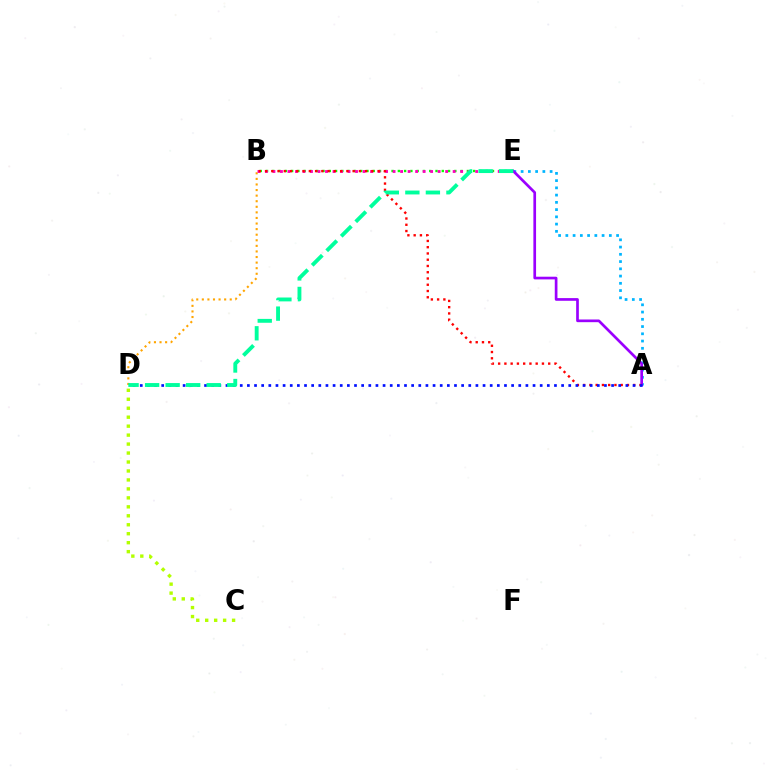{('A', 'E'): [{'color': '#00b5ff', 'line_style': 'dotted', 'thickness': 1.97}, {'color': '#9b00ff', 'line_style': 'solid', 'thickness': 1.93}], ('C', 'D'): [{'color': '#b3ff00', 'line_style': 'dotted', 'thickness': 2.44}], ('B', 'E'): [{'color': '#08ff00', 'line_style': 'dotted', 'thickness': 1.71}, {'color': '#ff00bd', 'line_style': 'dotted', 'thickness': 2.04}], ('B', 'D'): [{'color': '#ffa500', 'line_style': 'dotted', 'thickness': 1.52}], ('A', 'B'): [{'color': '#ff0000', 'line_style': 'dotted', 'thickness': 1.7}], ('A', 'D'): [{'color': '#0010ff', 'line_style': 'dotted', 'thickness': 1.94}], ('D', 'E'): [{'color': '#00ff9d', 'line_style': 'dashed', 'thickness': 2.79}]}